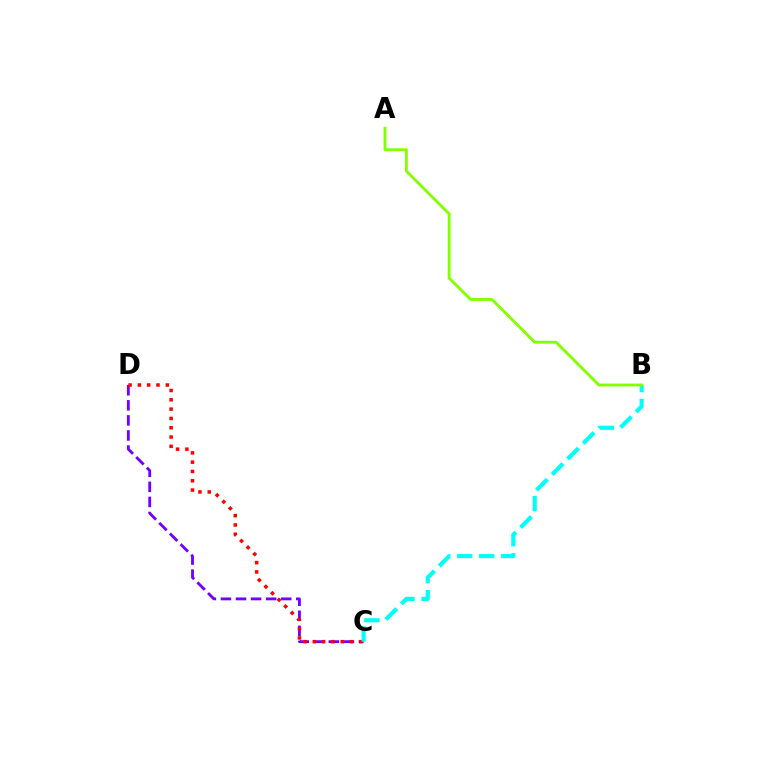{('C', 'D'): [{'color': '#7200ff', 'line_style': 'dashed', 'thickness': 2.05}, {'color': '#ff0000', 'line_style': 'dotted', 'thickness': 2.53}], ('B', 'C'): [{'color': '#00fff6', 'line_style': 'dashed', 'thickness': 2.99}], ('A', 'B'): [{'color': '#84ff00', 'line_style': 'solid', 'thickness': 2.06}]}